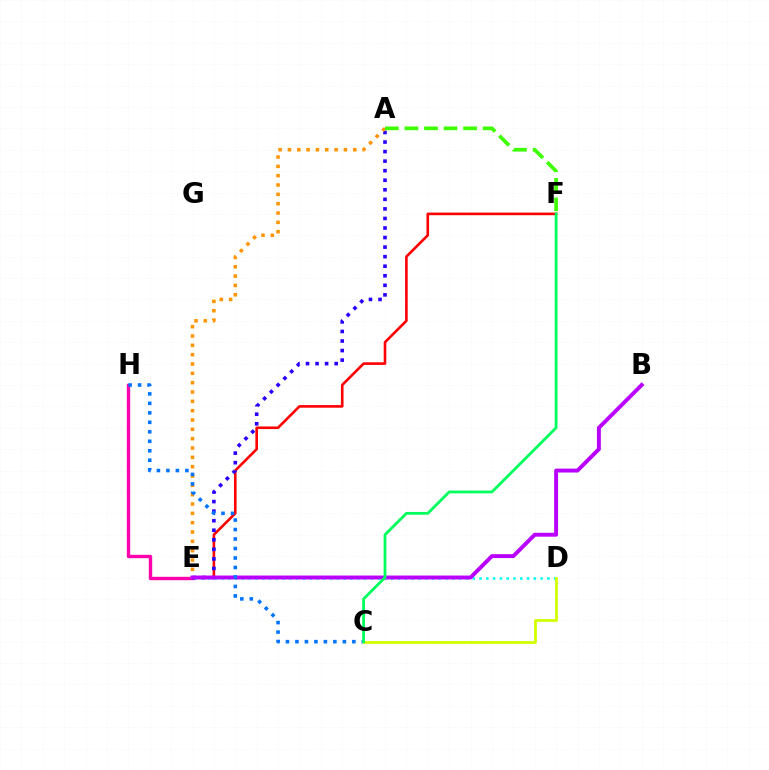{('E', 'F'): [{'color': '#ff0000', 'line_style': 'solid', 'thickness': 1.88}], ('E', 'H'): [{'color': '#ff00ac', 'line_style': 'solid', 'thickness': 2.43}], ('D', 'E'): [{'color': '#00fff6', 'line_style': 'dotted', 'thickness': 1.84}], ('A', 'E'): [{'color': '#2500ff', 'line_style': 'dotted', 'thickness': 2.6}, {'color': '#ff9400', 'line_style': 'dotted', 'thickness': 2.54}], ('B', 'E'): [{'color': '#b900ff', 'line_style': 'solid', 'thickness': 2.82}], ('C', 'H'): [{'color': '#0074ff', 'line_style': 'dotted', 'thickness': 2.58}], ('A', 'F'): [{'color': '#3dff00', 'line_style': 'dashed', 'thickness': 2.66}], ('C', 'D'): [{'color': '#d1ff00', 'line_style': 'solid', 'thickness': 2.0}], ('C', 'F'): [{'color': '#00ff5c', 'line_style': 'solid', 'thickness': 2.01}]}